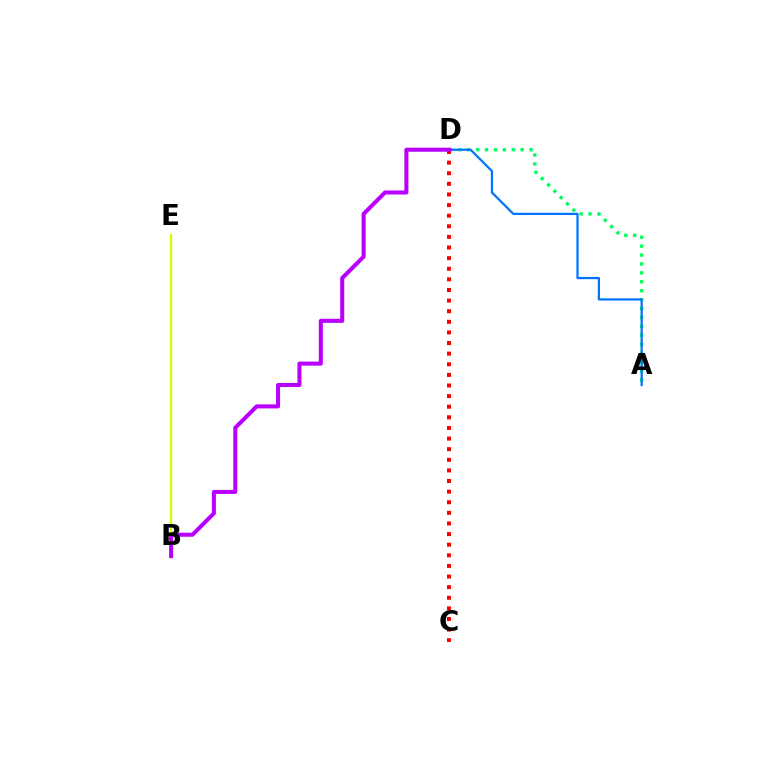{('A', 'D'): [{'color': '#00ff5c', 'line_style': 'dotted', 'thickness': 2.42}, {'color': '#0074ff', 'line_style': 'solid', 'thickness': 1.61}], ('C', 'D'): [{'color': '#ff0000', 'line_style': 'dotted', 'thickness': 2.88}], ('B', 'E'): [{'color': '#d1ff00', 'line_style': 'solid', 'thickness': 1.66}], ('B', 'D'): [{'color': '#b900ff', 'line_style': 'solid', 'thickness': 2.91}]}